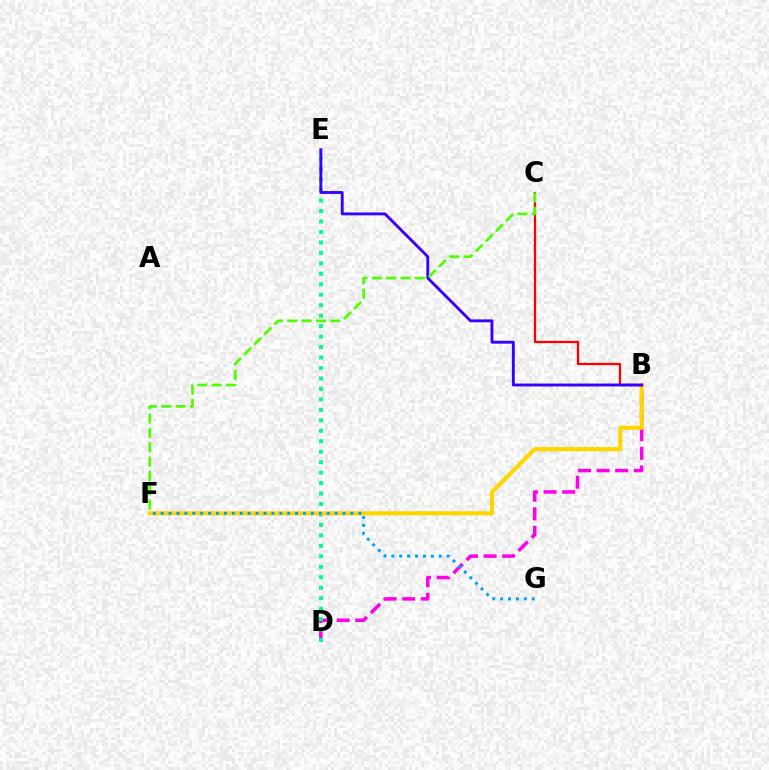{('B', 'D'): [{'color': '#ff00ed', 'line_style': 'dashed', 'thickness': 2.53}], ('D', 'E'): [{'color': '#00ff86', 'line_style': 'dotted', 'thickness': 2.84}], ('B', 'F'): [{'color': '#ffd500', 'line_style': 'solid', 'thickness': 2.98}], ('B', 'C'): [{'color': '#ff0000', 'line_style': 'solid', 'thickness': 1.65}], ('F', 'G'): [{'color': '#009eff', 'line_style': 'dotted', 'thickness': 2.15}], ('B', 'E'): [{'color': '#3700ff', 'line_style': 'solid', 'thickness': 2.07}], ('C', 'F'): [{'color': '#4fff00', 'line_style': 'dashed', 'thickness': 1.95}]}